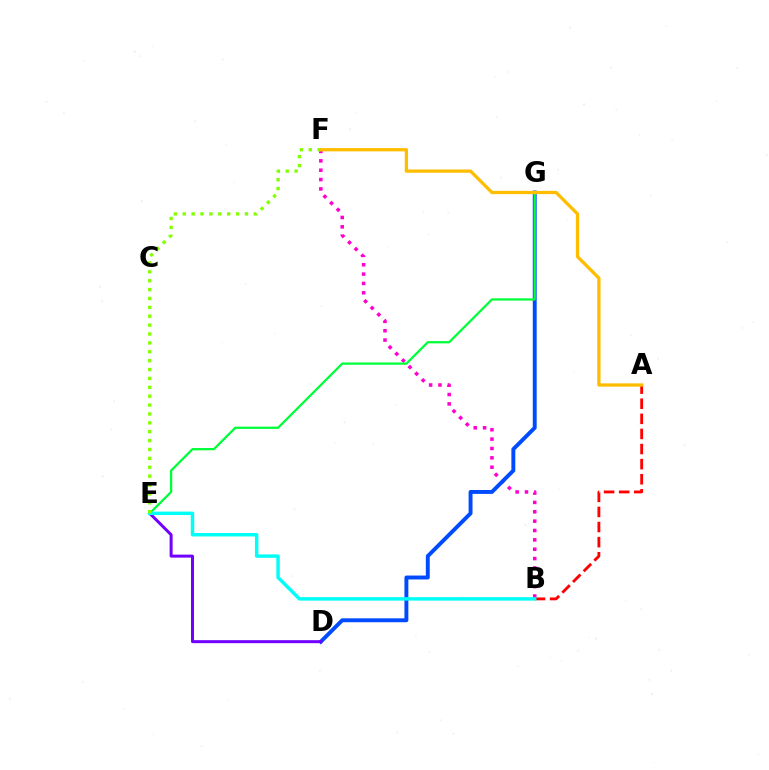{('B', 'F'): [{'color': '#ff00cf', 'line_style': 'dotted', 'thickness': 2.54}], ('A', 'B'): [{'color': '#ff0000', 'line_style': 'dashed', 'thickness': 2.05}], ('D', 'G'): [{'color': '#004bff', 'line_style': 'solid', 'thickness': 2.82}], ('E', 'G'): [{'color': '#00ff39', 'line_style': 'solid', 'thickness': 1.64}], ('D', 'E'): [{'color': '#7200ff', 'line_style': 'solid', 'thickness': 2.16}], ('B', 'E'): [{'color': '#00fff6', 'line_style': 'solid', 'thickness': 2.49}], ('E', 'F'): [{'color': '#84ff00', 'line_style': 'dotted', 'thickness': 2.41}], ('A', 'F'): [{'color': '#ffbd00', 'line_style': 'solid', 'thickness': 2.36}]}